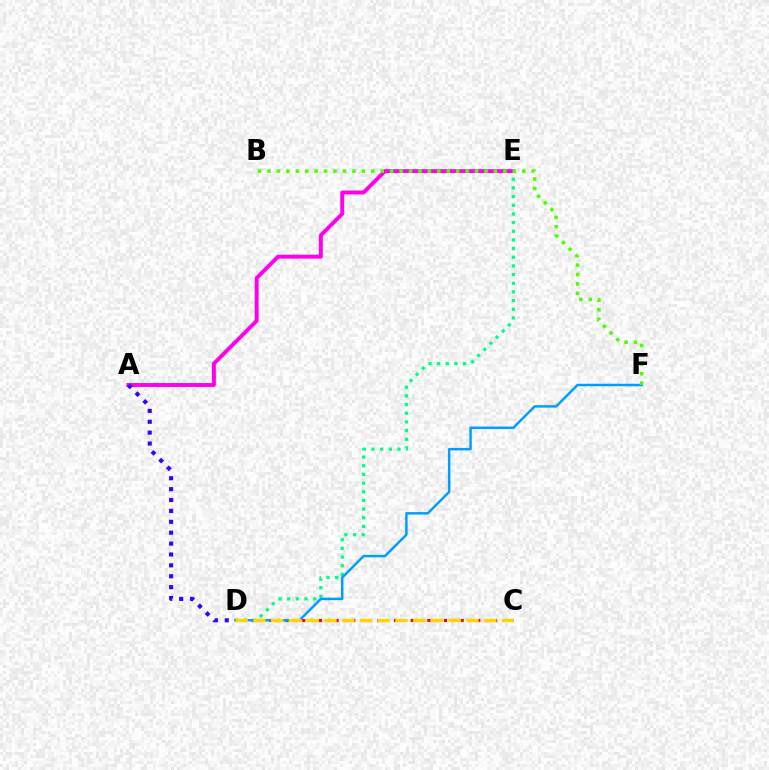{('D', 'E'): [{'color': '#00ff86', 'line_style': 'dotted', 'thickness': 2.35}], ('A', 'E'): [{'color': '#ff00ed', 'line_style': 'solid', 'thickness': 2.82}], ('C', 'D'): [{'color': '#ff0000', 'line_style': 'dotted', 'thickness': 2.27}, {'color': '#ffd500', 'line_style': 'dashed', 'thickness': 2.41}], ('D', 'F'): [{'color': '#009eff', 'line_style': 'solid', 'thickness': 1.78}], ('B', 'F'): [{'color': '#4fff00', 'line_style': 'dotted', 'thickness': 2.56}], ('A', 'D'): [{'color': '#3700ff', 'line_style': 'dotted', 'thickness': 2.96}]}